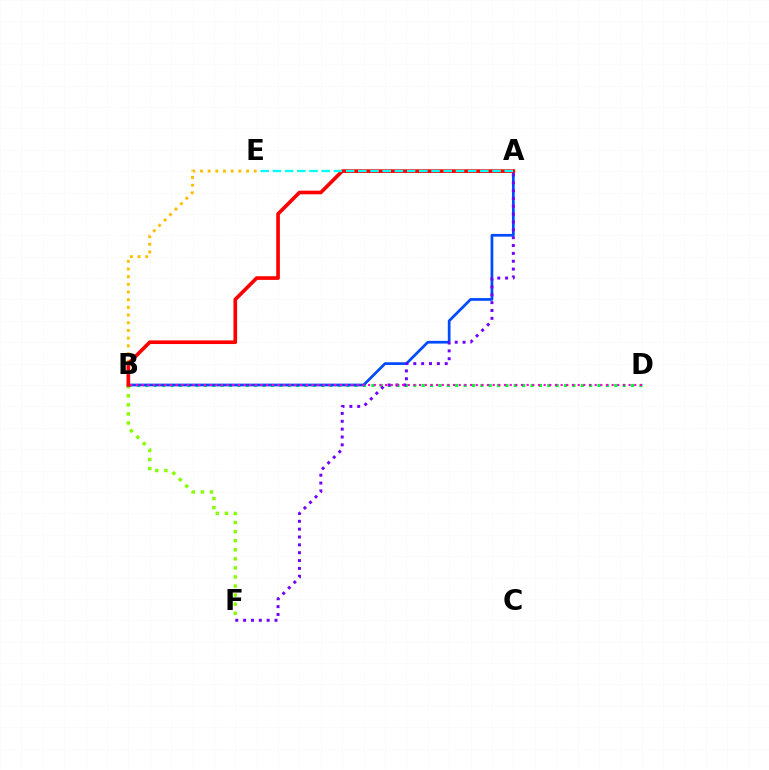{('B', 'D'): [{'color': '#00ff39', 'line_style': 'dotted', 'thickness': 2.28}, {'color': '#ff00cf', 'line_style': 'dotted', 'thickness': 1.54}], ('A', 'B'): [{'color': '#004bff', 'line_style': 'solid', 'thickness': 1.96}, {'color': '#ff0000', 'line_style': 'solid', 'thickness': 2.63}], ('B', 'E'): [{'color': '#ffbd00', 'line_style': 'dotted', 'thickness': 2.09}], ('A', 'F'): [{'color': '#7200ff', 'line_style': 'dotted', 'thickness': 2.13}], ('B', 'F'): [{'color': '#84ff00', 'line_style': 'dotted', 'thickness': 2.46}], ('A', 'E'): [{'color': '#00fff6', 'line_style': 'dashed', 'thickness': 1.66}]}